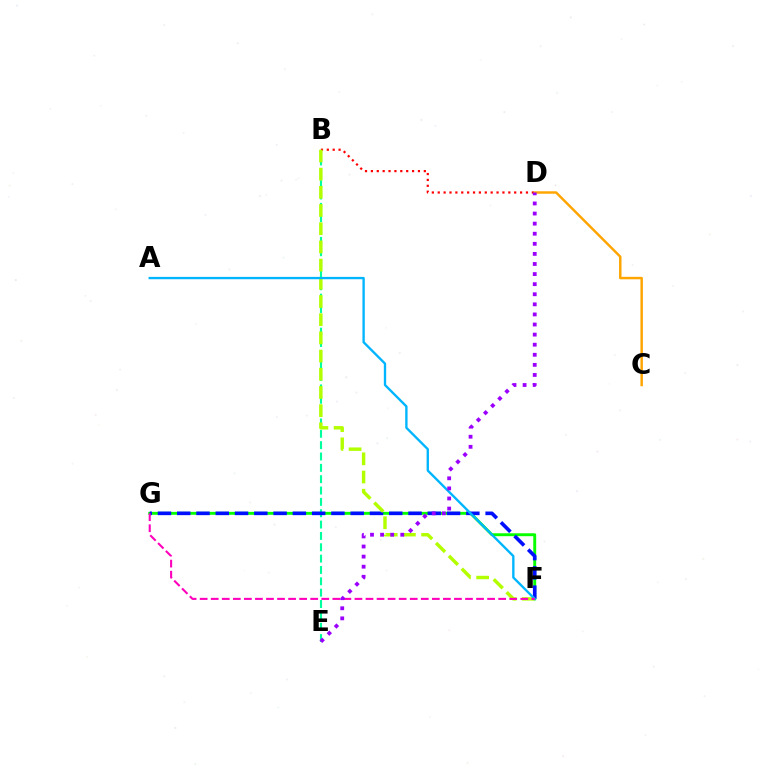{('B', 'E'): [{'color': '#00ff9d', 'line_style': 'dashed', 'thickness': 1.54}], ('B', 'D'): [{'color': '#ff0000', 'line_style': 'dotted', 'thickness': 1.6}], ('F', 'G'): [{'color': '#08ff00', 'line_style': 'solid', 'thickness': 2.1}, {'color': '#0010ff', 'line_style': 'dashed', 'thickness': 2.62}, {'color': '#ff00bd', 'line_style': 'dashed', 'thickness': 1.5}], ('C', 'D'): [{'color': '#ffa500', 'line_style': 'solid', 'thickness': 1.77}], ('B', 'F'): [{'color': '#b3ff00', 'line_style': 'dashed', 'thickness': 2.47}], ('A', 'F'): [{'color': '#00b5ff', 'line_style': 'solid', 'thickness': 1.69}], ('D', 'E'): [{'color': '#9b00ff', 'line_style': 'dotted', 'thickness': 2.74}]}